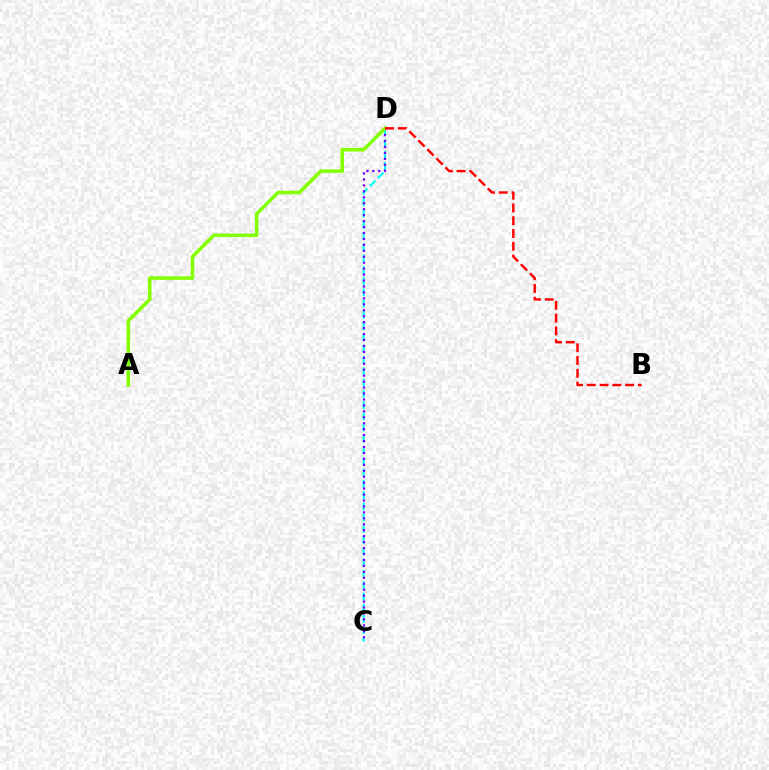{('C', 'D'): [{'color': '#00fff6', 'line_style': 'dashed', 'thickness': 1.53}, {'color': '#7200ff', 'line_style': 'dotted', 'thickness': 1.62}], ('A', 'D'): [{'color': '#84ff00', 'line_style': 'solid', 'thickness': 2.55}], ('B', 'D'): [{'color': '#ff0000', 'line_style': 'dashed', 'thickness': 1.73}]}